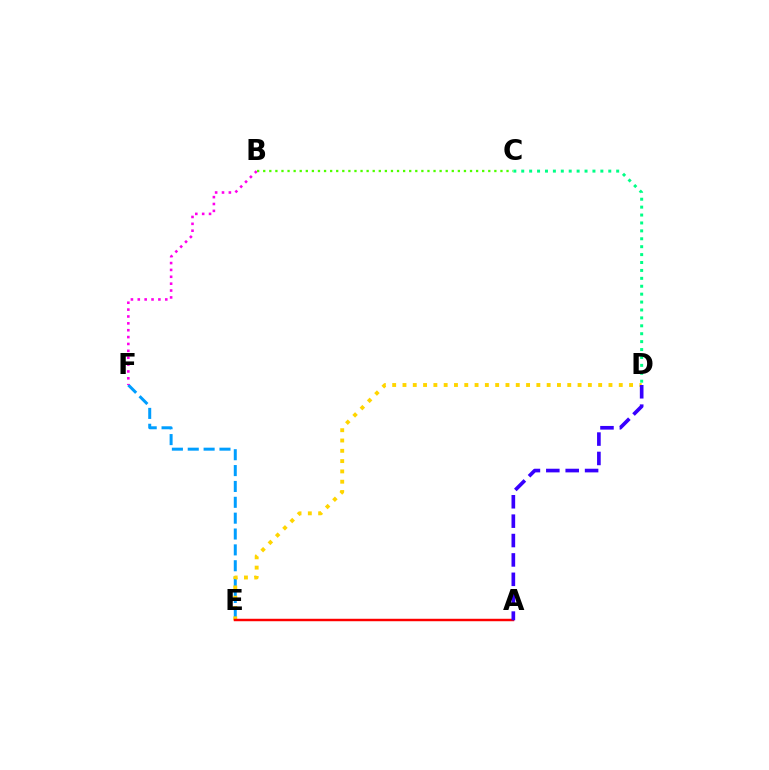{('E', 'F'): [{'color': '#009eff', 'line_style': 'dashed', 'thickness': 2.15}], ('B', 'F'): [{'color': '#ff00ed', 'line_style': 'dotted', 'thickness': 1.87}], ('C', 'D'): [{'color': '#00ff86', 'line_style': 'dotted', 'thickness': 2.15}], ('D', 'E'): [{'color': '#ffd500', 'line_style': 'dotted', 'thickness': 2.8}], ('B', 'C'): [{'color': '#4fff00', 'line_style': 'dotted', 'thickness': 1.65}], ('A', 'E'): [{'color': '#ff0000', 'line_style': 'solid', 'thickness': 1.77}], ('A', 'D'): [{'color': '#3700ff', 'line_style': 'dashed', 'thickness': 2.63}]}